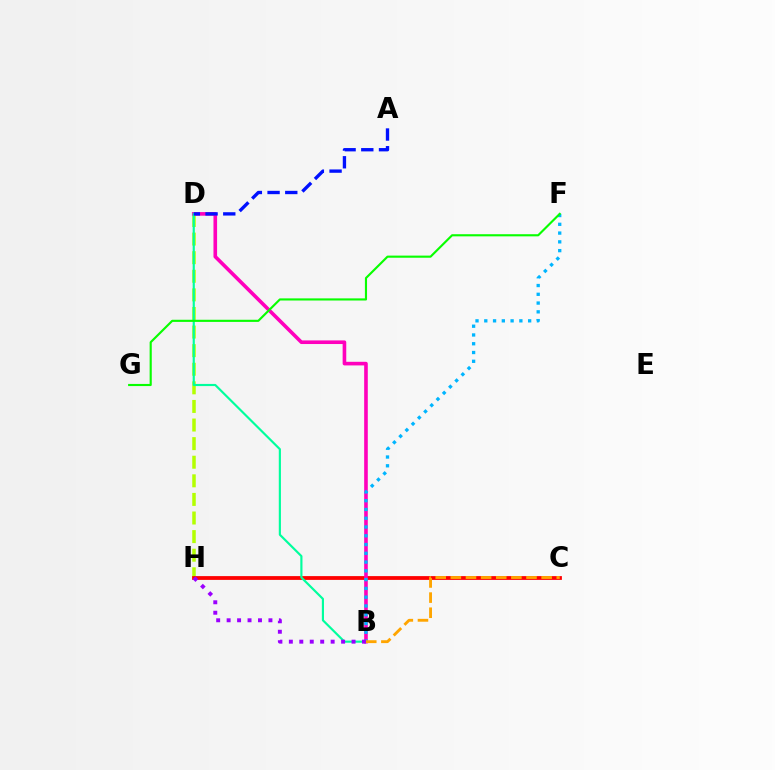{('D', 'H'): [{'color': '#b3ff00', 'line_style': 'dashed', 'thickness': 2.53}], ('C', 'H'): [{'color': '#ff0000', 'line_style': 'solid', 'thickness': 2.73}], ('B', 'D'): [{'color': '#ff00bd', 'line_style': 'solid', 'thickness': 2.6}, {'color': '#00ff9d', 'line_style': 'solid', 'thickness': 1.55}], ('B', 'F'): [{'color': '#00b5ff', 'line_style': 'dotted', 'thickness': 2.38}], ('A', 'D'): [{'color': '#0010ff', 'line_style': 'dashed', 'thickness': 2.41}], ('B', 'H'): [{'color': '#9b00ff', 'line_style': 'dotted', 'thickness': 2.84}], ('F', 'G'): [{'color': '#08ff00', 'line_style': 'solid', 'thickness': 1.54}], ('B', 'C'): [{'color': '#ffa500', 'line_style': 'dashed', 'thickness': 2.06}]}